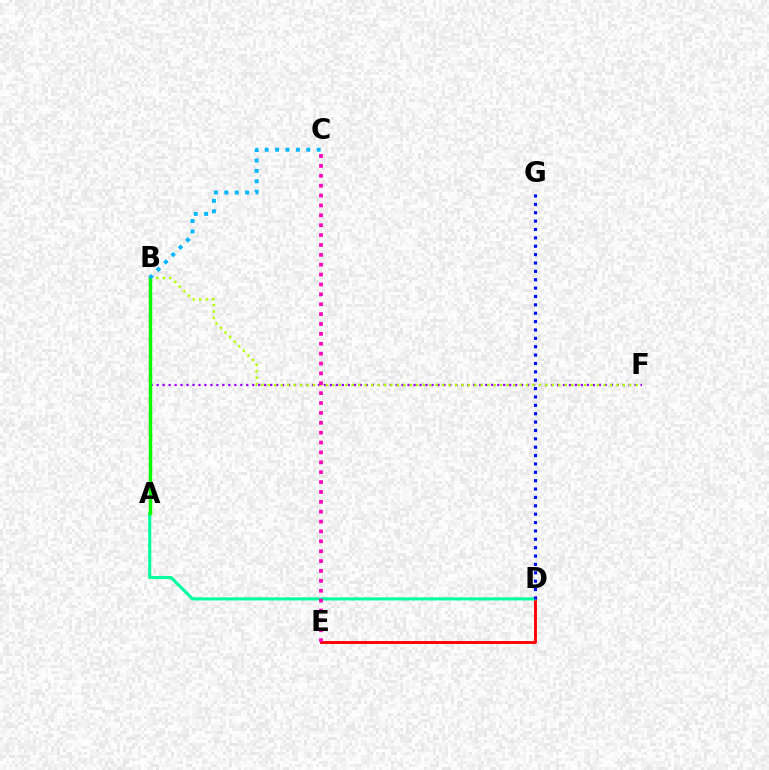{('D', 'E'): [{'color': '#ff0000', 'line_style': 'solid', 'thickness': 2.07}], ('A', 'D'): [{'color': '#00ff9d', 'line_style': 'solid', 'thickness': 2.23}], ('A', 'B'): [{'color': '#ffa500', 'line_style': 'solid', 'thickness': 2.26}, {'color': '#08ff00', 'line_style': 'solid', 'thickness': 2.44}], ('B', 'F'): [{'color': '#9b00ff', 'line_style': 'dotted', 'thickness': 1.62}, {'color': '#b3ff00', 'line_style': 'dotted', 'thickness': 1.75}], ('C', 'E'): [{'color': '#ff00bd', 'line_style': 'dotted', 'thickness': 2.68}], ('B', 'C'): [{'color': '#00b5ff', 'line_style': 'dotted', 'thickness': 2.82}], ('D', 'G'): [{'color': '#0010ff', 'line_style': 'dotted', 'thickness': 2.27}]}